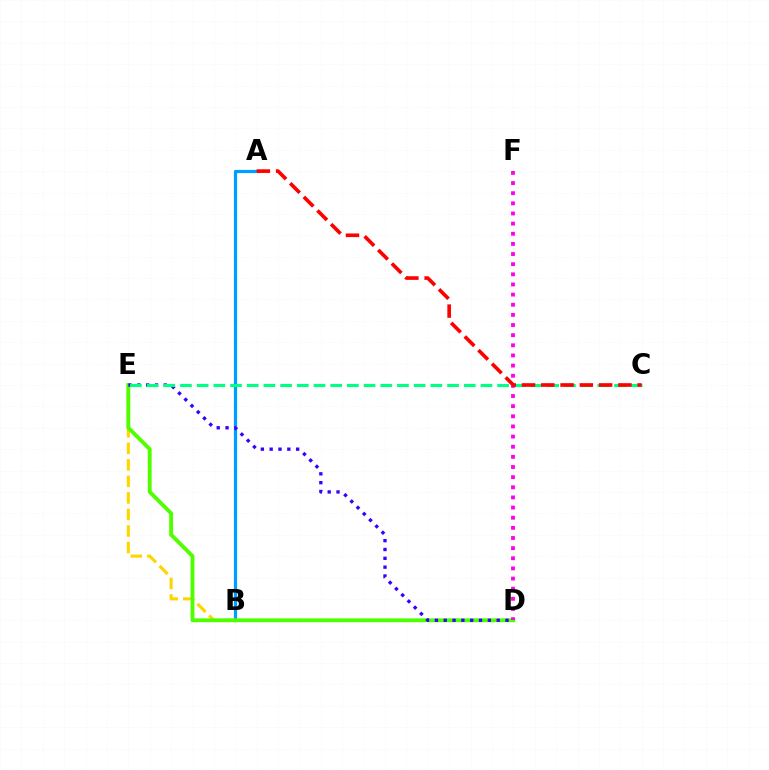{('B', 'E'): [{'color': '#ffd500', 'line_style': 'dashed', 'thickness': 2.25}], ('A', 'B'): [{'color': '#009eff', 'line_style': 'solid', 'thickness': 2.33}], ('D', 'E'): [{'color': '#4fff00', 'line_style': 'solid', 'thickness': 2.78}, {'color': '#3700ff', 'line_style': 'dotted', 'thickness': 2.4}], ('D', 'F'): [{'color': '#ff00ed', 'line_style': 'dotted', 'thickness': 2.76}], ('C', 'E'): [{'color': '#00ff86', 'line_style': 'dashed', 'thickness': 2.27}], ('A', 'C'): [{'color': '#ff0000', 'line_style': 'dashed', 'thickness': 2.62}]}